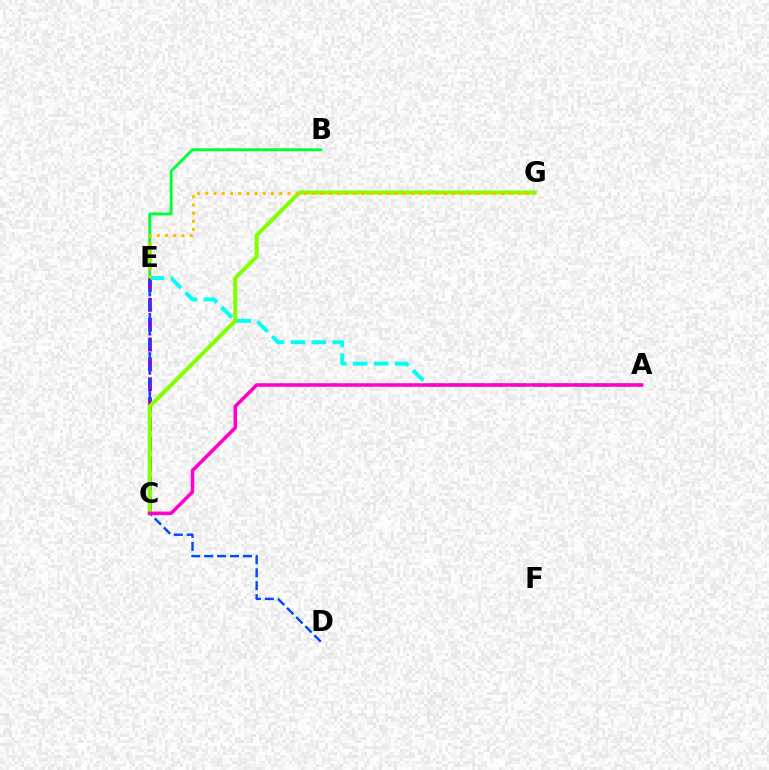{('C', 'E'): [{'color': '#7200ff', 'line_style': 'dashed', 'thickness': 2.7}, {'color': '#ff0000', 'line_style': 'dotted', 'thickness': 1.79}], ('A', 'E'): [{'color': '#00fff6', 'line_style': 'dashed', 'thickness': 2.84}], ('B', 'E'): [{'color': '#00ff39', 'line_style': 'solid', 'thickness': 2.07}], ('D', 'E'): [{'color': '#004bff', 'line_style': 'dashed', 'thickness': 1.76}], ('C', 'G'): [{'color': '#84ff00', 'line_style': 'solid', 'thickness': 2.91}], ('E', 'G'): [{'color': '#ffbd00', 'line_style': 'dotted', 'thickness': 2.23}], ('A', 'C'): [{'color': '#ff00cf', 'line_style': 'solid', 'thickness': 2.55}]}